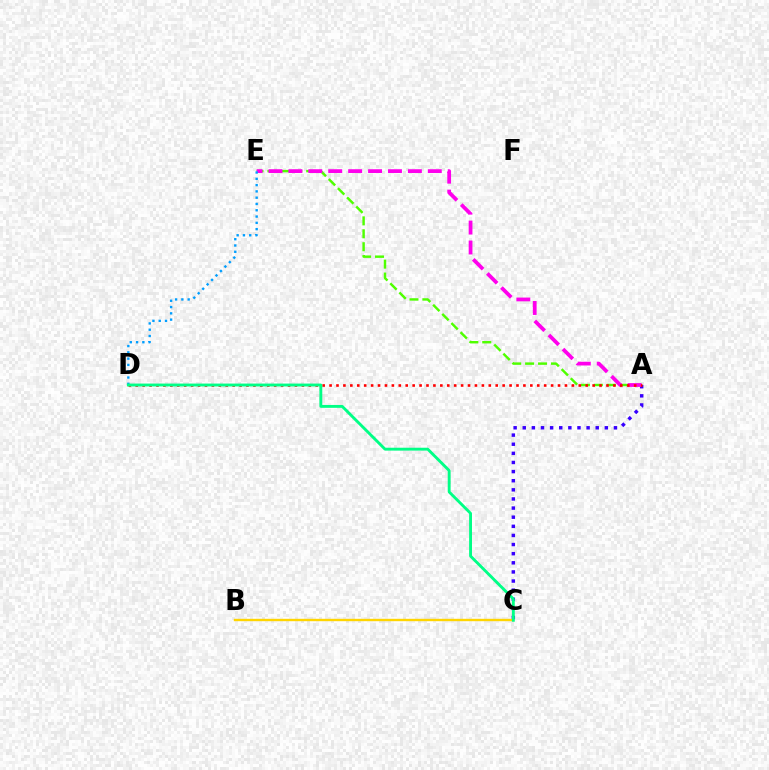{('A', 'E'): [{'color': '#4fff00', 'line_style': 'dashed', 'thickness': 1.76}, {'color': '#ff00ed', 'line_style': 'dashed', 'thickness': 2.71}], ('A', 'C'): [{'color': '#3700ff', 'line_style': 'dotted', 'thickness': 2.48}], ('D', 'E'): [{'color': '#009eff', 'line_style': 'dotted', 'thickness': 1.71}], ('B', 'C'): [{'color': '#ffd500', 'line_style': 'solid', 'thickness': 1.72}], ('A', 'D'): [{'color': '#ff0000', 'line_style': 'dotted', 'thickness': 1.88}], ('C', 'D'): [{'color': '#00ff86', 'line_style': 'solid', 'thickness': 2.07}]}